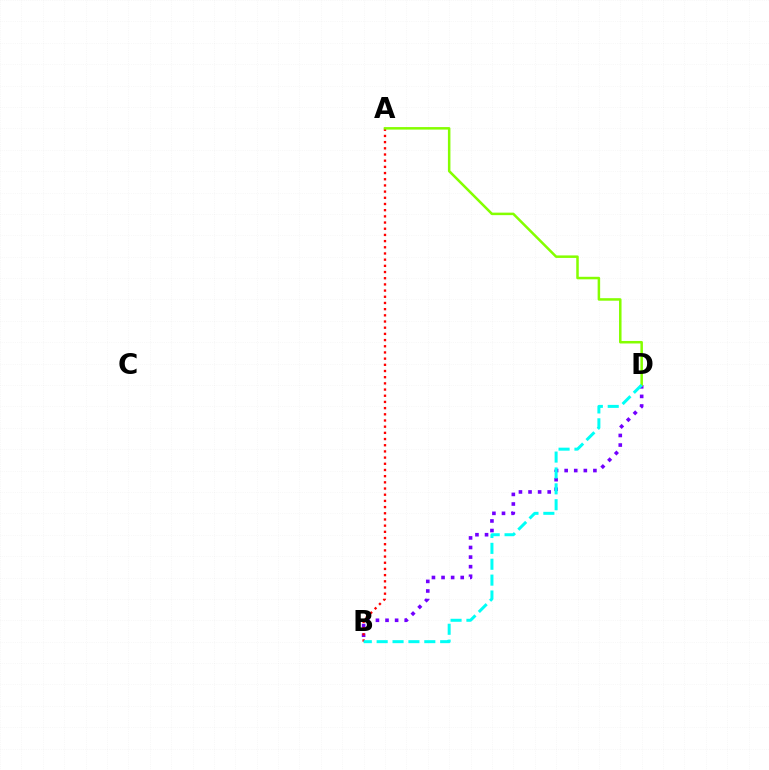{('B', 'D'): [{'color': '#7200ff', 'line_style': 'dotted', 'thickness': 2.6}, {'color': '#00fff6', 'line_style': 'dashed', 'thickness': 2.16}], ('A', 'B'): [{'color': '#ff0000', 'line_style': 'dotted', 'thickness': 1.68}], ('A', 'D'): [{'color': '#84ff00', 'line_style': 'solid', 'thickness': 1.81}]}